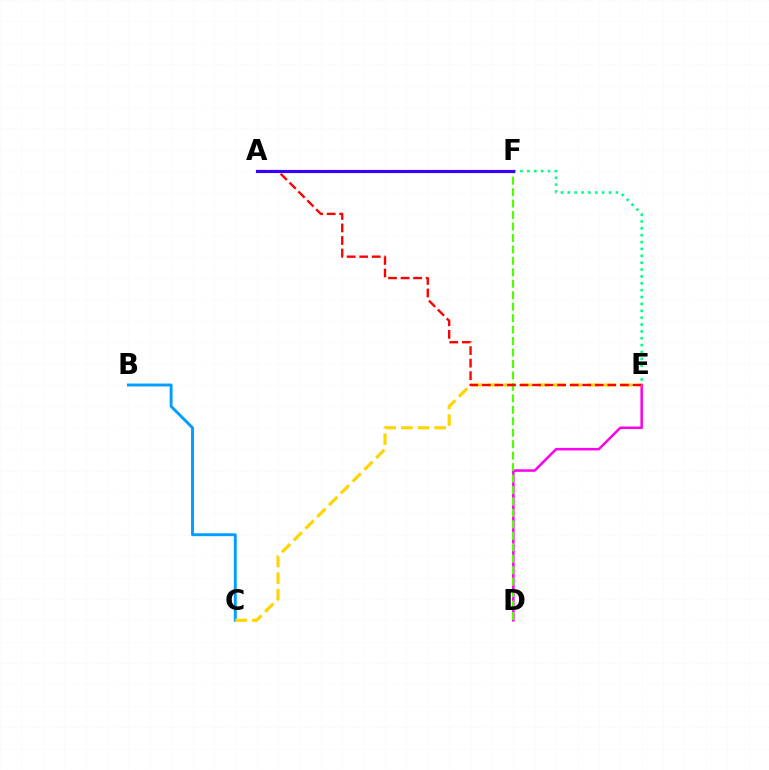{('D', 'E'): [{'color': '#ff00ed', 'line_style': 'solid', 'thickness': 1.81}], ('B', 'C'): [{'color': '#009eff', 'line_style': 'solid', 'thickness': 2.09}], ('C', 'E'): [{'color': '#ffd500', 'line_style': 'dashed', 'thickness': 2.26}], ('D', 'F'): [{'color': '#4fff00', 'line_style': 'dashed', 'thickness': 1.56}], ('A', 'E'): [{'color': '#ff0000', 'line_style': 'dashed', 'thickness': 1.7}], ('E', 'F'): [{'color': '#00ff86', 'line_style': 'dotted', 'thickness': 1.87}], ('A', 'F'): [{'color': '#3700ff', 'line_style': 'solid', 'thickness': 2.26}]}